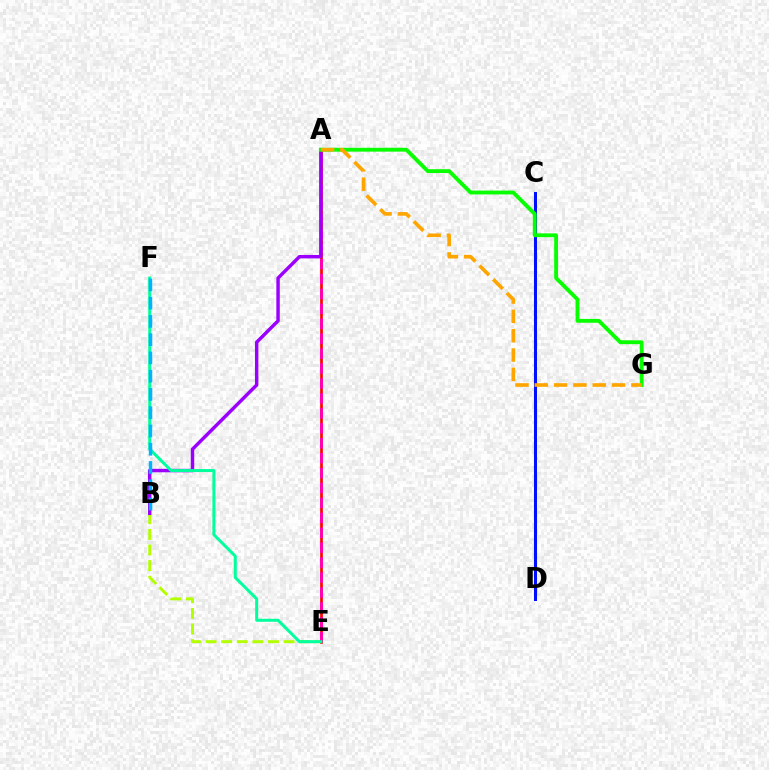{('A', 'E'): [{'color': '#ff0000', 'line_style': 'solid', 'thickness': 1.92}, {'color': '#ff00bd', 'line_style': 'dashed', 'thickness': 2.03}], ('B', 'E'): [{'color': '#b3ff00', 'line_style': 'dashed', 'thickness': 2.12}], ('C', 'D'): [{'color': '#0010ff', 'line_style': 'solid', 'thickness': 2.2}], ('A', 'B'): [{'color': '#9b00ff', 'line_style': 'solid', 'thickness': 2.47}], ('A', 'G'): [{'color': '#08ff00', 'line_style': 'solid', 'thickness': 2.77}, {'color': '#ffa500', 'line_style': 'dashed', 'thickness': 2.62}], ('E', 'F'): [{'color': '#00ff9d', 'line_style': 'solid', 'thickness': 2.16}], ('B', 'F'): [{'color': '#00b5ff', 'line_style': 'dashed', 'thickness': 2.48}]}